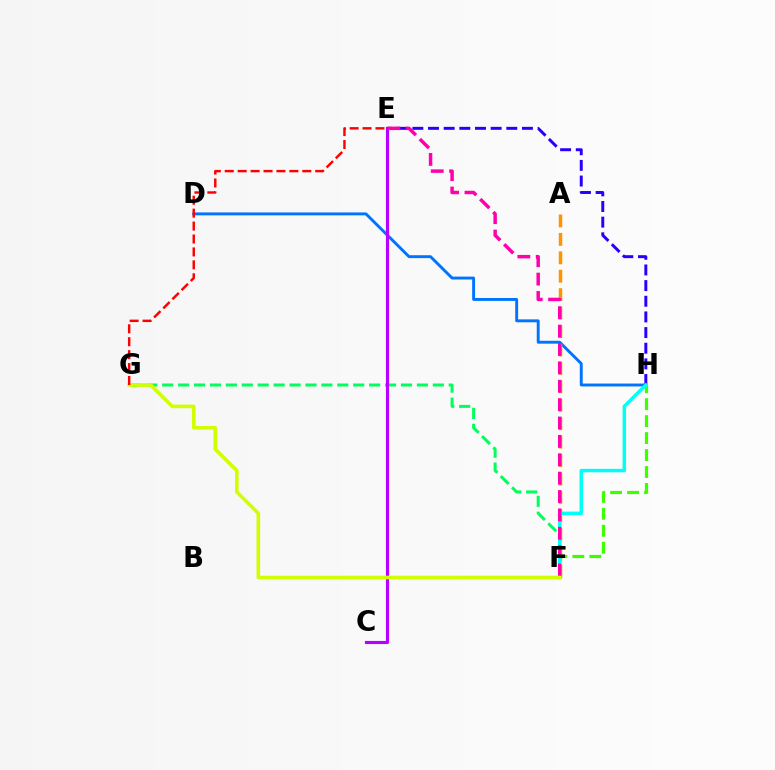{('D', 'H'): [{'color': '#0074ff', 'line_style': 'solid', 'thickness': 2.09}], ('F', 'H'): [{'color': '#3dff00', 'line_style': 'dashed', 'thickness': 2.3}, {'color': '#00fff6', 'line_style': 'solid', 'thickness': 2.49}], ('F', 'G'): [{'color': '#00ff5c', 'line_style': 'dashed', 'thickness': 2.16}, {'color': '#d1ff00', 'line_style': 'solid', 'thickness': 2.6}], ('A', 'F'): [{'color': '#ff9400', 'line_style': 'dashed', 'thickness': 2.5}], ('C', 'E'): [{'color': '#b900ff', 'line_style': 'solid', 'thickness': 2.25}], ('E', 'H'): [{'color': '#2500ff', 'line_style': 'dashed', 'thickness': 2.13}], ('E', 'F'): [{'color': '#ff00ac', 'line_style': 'dashed', 'thickness': 2.5}], ('E', 'G'): [{'color': '#ff0000', 'line_style': 'dashed', 'thickness': 1.76}]}